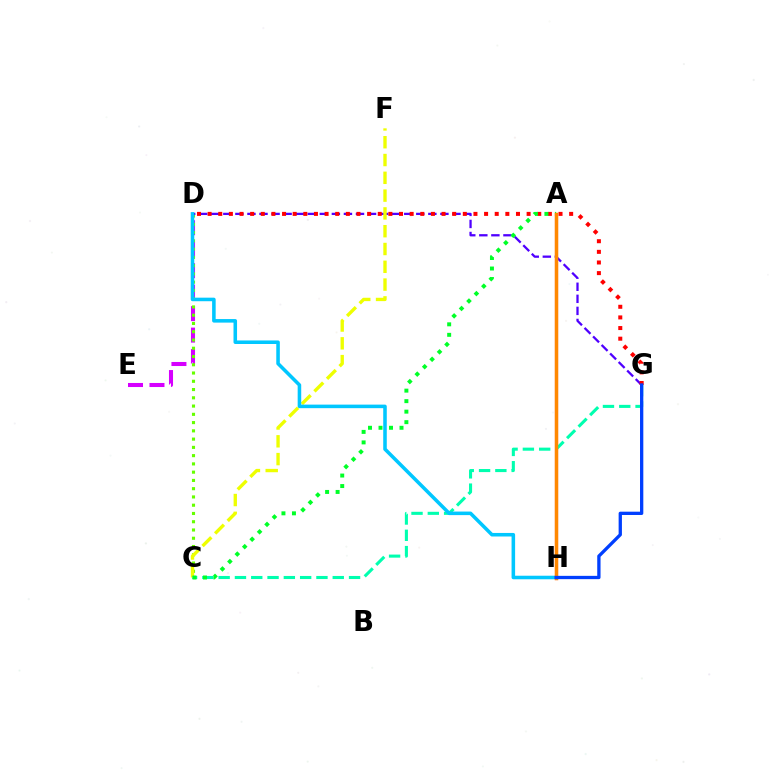{('D', 'E'): [{'color': '#d600ff', 'line_style': 'dashed', 'thickness': 2.92}], ('A', 'H'): [{'color': '#ff00a0', 'line_style': 'solid', 'thickness': 2.22}, {'color': '#ff8800', 'line_style': 'solid', 'thickness': 2.51}], ('C', 'D'): [{'color': '#66ff00', 'line_style': 'dotted', 'thickness': 2.24}], ('D', 'G'): [{'color': '#4f00ff', 'line_style': 'dashed', 'thickness': 1.64}, {'color': '#ff0000', 'line_style': 'dotted', 'thickness': 2.89}], ('C', 'F'): [{'color': '#eeff00', 'line_style': 'dashed', 'thickness': 2.42}], ('C', 'G'): [{'color': '#00ffaf', 'line_style': 'dashed', 'thickness': 2.21}], ('D', 'H'): [{'color': '#00c7ff', 'line_style': 'solid', 'thickness': 2.56}], ('A', 'C'): [{'color': '#00ff27', 'line_style': 'dotted', 'thickness': 2.85}], ('G', 'H'): [{'color': '#003fff', 'line_style': 'solid', 'thickness': 2.38}]}